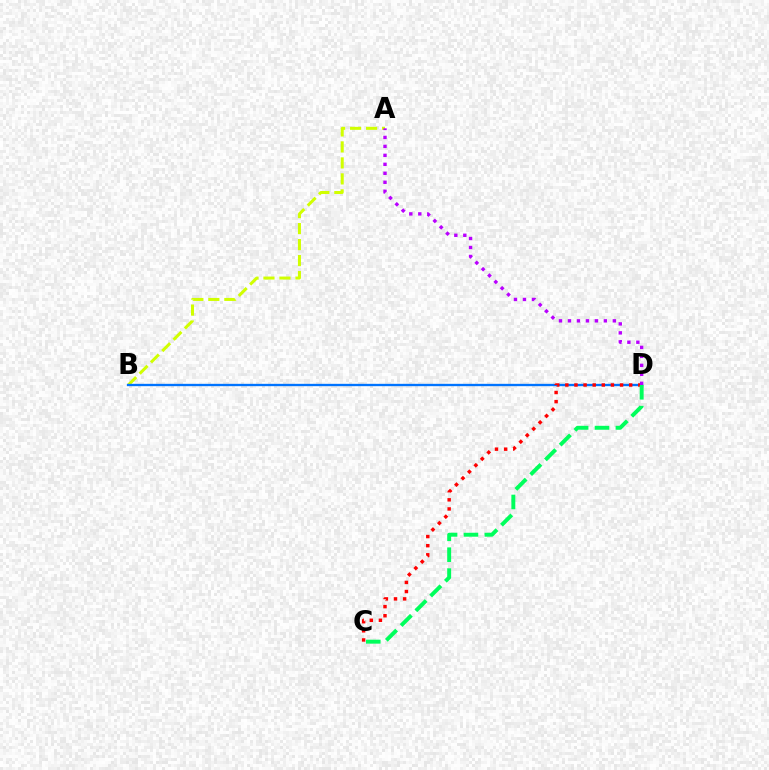{('A', 'B'): [{'color': '#d1ff00', 'line_style': 'dashed', 'thickness': 2.17}], ('B', 'D'): [{'color': '#0074ff', 'line_style': 'solid', 'thickness': 1.68}], ('C', 'D'): [{'color': '#ff0000', 'line_style': 'dotted', 'thickness': 2.48}, {'color': '#00ff5c', 'line_style': 'dashed', 'thickness': 2.84}], ('A', 'D'): [{'color': '#b900ff', 'line_style': 'dotted', 'thickness': 2.44}]}